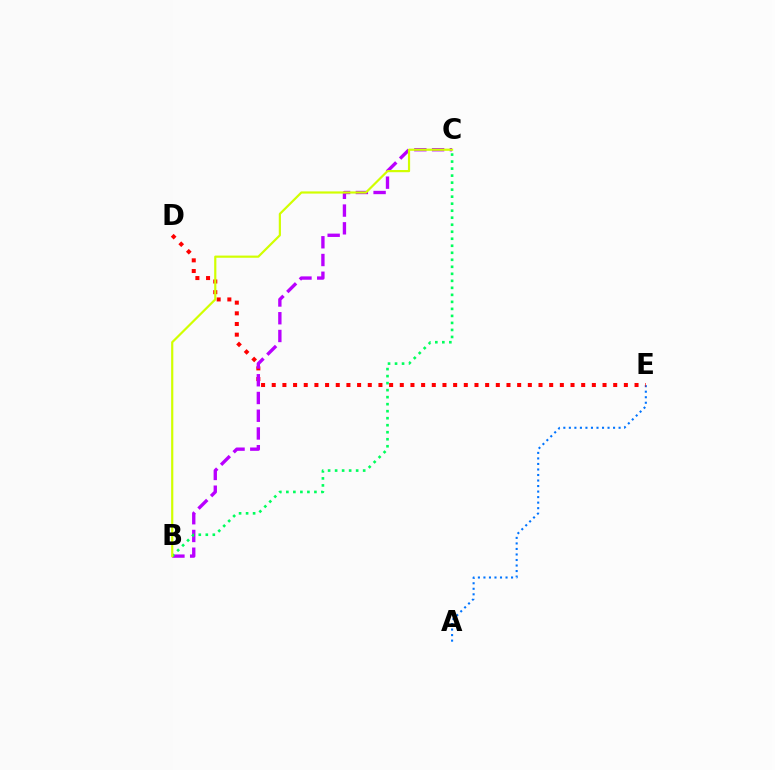{('A', 'E'): [{'color': '#0074ff', 'line_style': 'dotted', 'thickness': 1.5}], ('D', 'E'): [{'color': '#ff0000', 'line_style': 'dotted', 'thickness': 2.9}], ('B', 'C'): [{'color': '#b900ff', 'line_style': 'dashed', 'thickness': 2.41}, {'color': '#00ff5c', 'line_style': 'dotted', 'thickness': 1.91}, {'color': '#d1ff00', 'line_style': 'solid', 'thickness': 1.57}]}